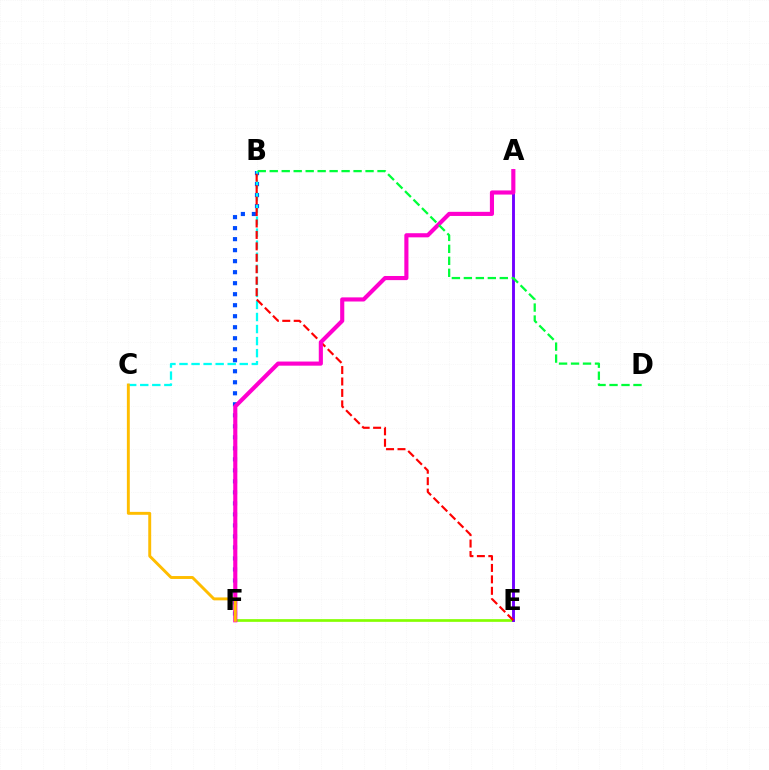{('B', 'F'): [{'color': '#004bff', 'line_style': 'dotted', 'thickness': 2.99}], ('E', 'F'): [{'color': '#84ff00', 'line_style': 'solid', 'thickness': 1.94}], ('B', 'C'): [{'color': '#00fff6', 'line_style': 'dashed', 'thickness': 1.64}], ('A', 'E'): [{'color': '#7200ff', 'line_style': 'solid', 'thickness': 2.08}], ('B', 'E'): [{'color': '#ff0000', 'line_style': 'dashed', 'thickness': 1.55}], ('A', 'F'): [{'color': '#ff00cf', 'line_style': 'solid', 'thickness': 2.97}], ('C', 'F'): [{'color': '#ffbd00', 'line_style': 'solid', 'thickness': 2.11}], ('B', 'D'): [{'color': '#00ff39', 'line_style': 'dashed', 'thickness': 1.63}]}